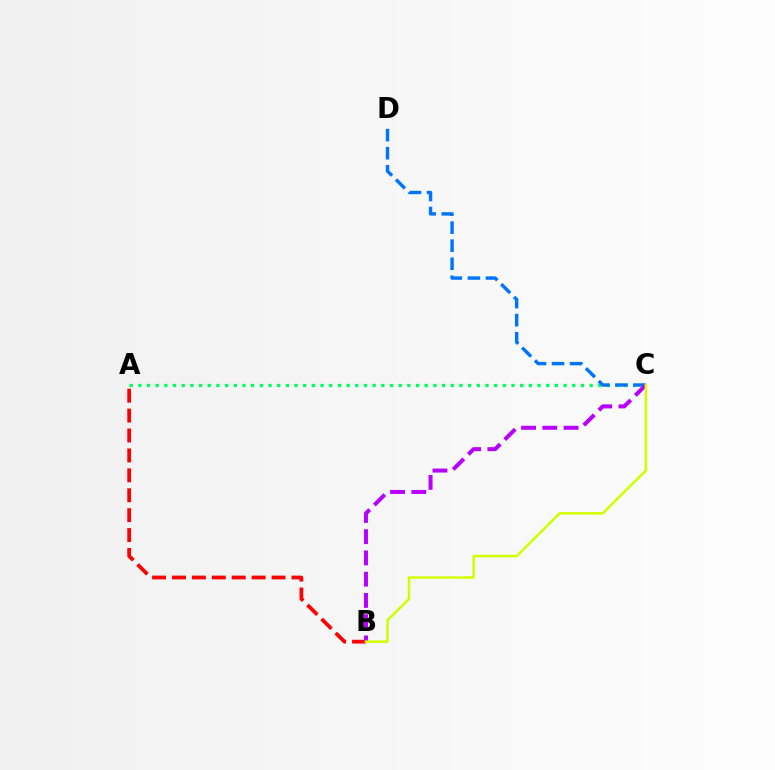{('A', 'B'): [{'color': '#ff0000', 'line_style': 'dashed', 'thickness': 2.71}], ('A', 'C'): [{'color': '#00ff5c', 'line_style': 'dotted', 'thickness': 2.36}], ('C', 'D'): [{'color': '#0074ff', 'line_style': 'dashed', 'thickness': 2.45}], ('B', 'C'): [{'color': '#b900ff', 'line_style': 'dashed', 'thickness': 2.89}, {'color': '#d1ff00', 'line_style': 'solid', 'thickness': 1.82}]}